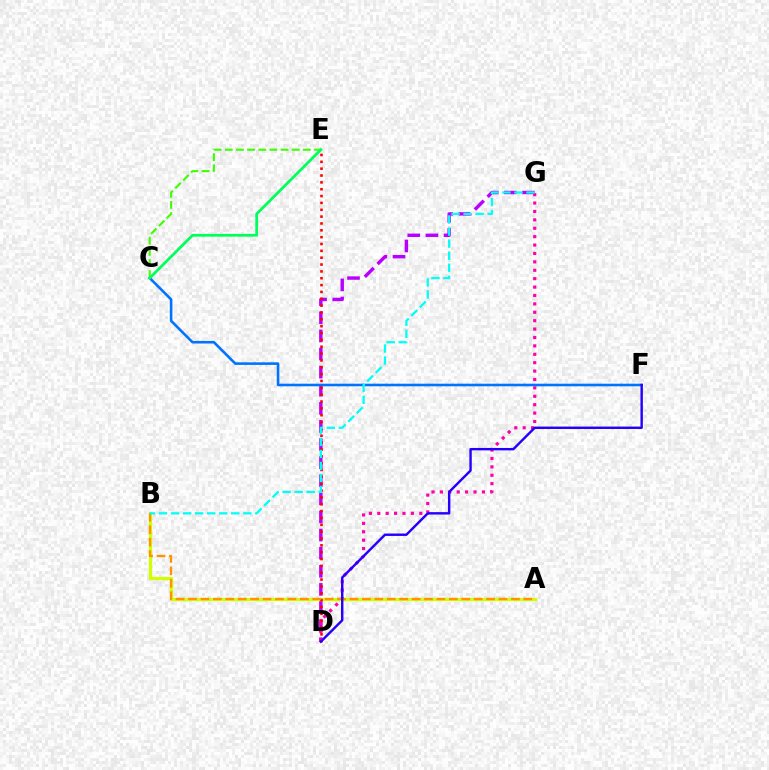{('D', 'G'): [{'color': '#b900ff', 'line_style': 'dashed', 'thickness': 2.46}, {'color': '#ff00ac', 'line_style': 'dotted', 'thickness': 2.28}], ('C', 'F'): [{'color': '#0074ff', 'line_style': 'solid', 'thickness': 1.87}], ('C', 'E'): [{'color': '#3dff00', 'line_style': 'dashed', 'thickness': 1.52}, {'color': '#00ff5c', 'line_style': 'solid', 'thickness': 1.98}], ('A', 'B'): [{'color': '#d1ff00', 'line_style': 'solid', 'thickness': 2.31}, {'color': '#ff9400', 'line_style': 'dashed', 'thickness': 1.69}], ('D', 'E'): [{'color': '#ff0000', 'line_style': 'dotted', 'thickness': 1.86}], ('D', 'F'): [{'color': '#2500ff', 'line_style': 'solid', 'thickness': 1.74}], ('B', 'G'): [{'color': '#00fff6', 'line_style': 'dashed', 'thickness': 1.64}]}